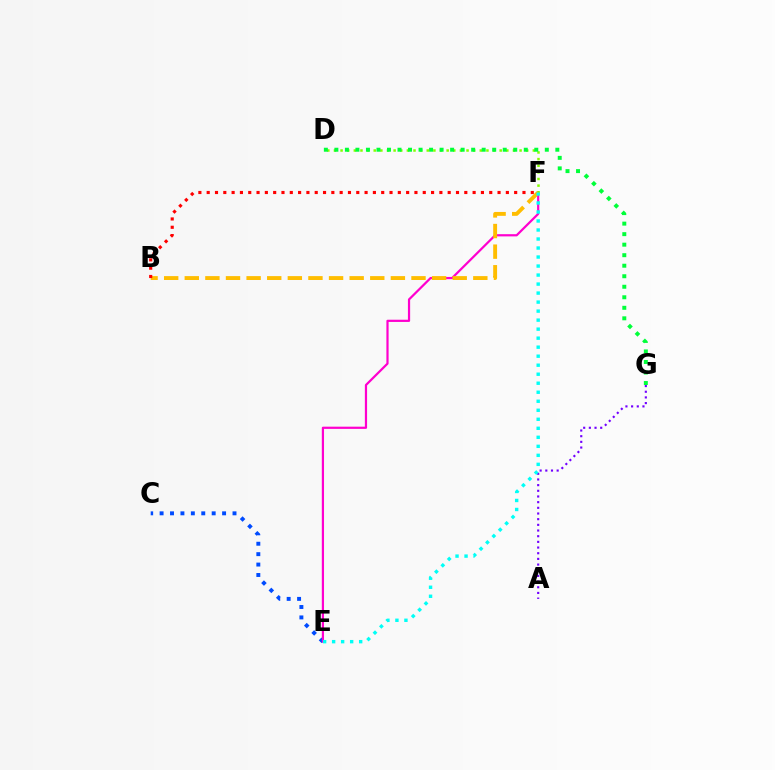{('A', 'G'): [{'color': '#7200ff', 'line_style': 'dotted', 'thickness': 1.54}], ('C', 'E'): [{'color': '#004bff', 'line_style': 'dotted', 'thickness': 2.83}], ('E', 'F'): [{'color': '#ff00cf', 'line_style': 'solid', 'thickness': 1.59}, {'color': '#00fff6', 'line_style': 'dotted', 'thickness': 2.45}], ('D', 'F'): [{'color': '#84ff00', 'line_style': 'dotted', 'thickness': 1.8}], ('B', 'F'): [{'color': '#ffbd00', 'line_style': 'dashed', 'thickness': 2.8}, {'color': '#ff0000', 'line_style': 'dotted', 'thickness': 2.26}], ('D', 'G'): [{'color': '#00ff39', 'line_style': 'dotted', 'thickness': 2.86}]}